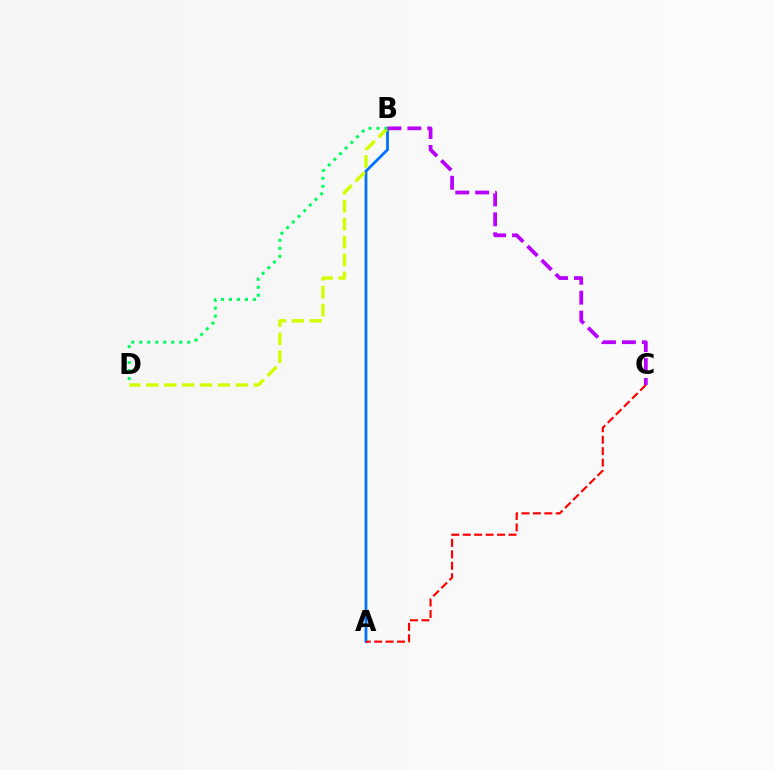{('A', 'B'): [{'color': '#0074ff', 'line_style': 'solid', 'thickness': 2.01}], ('A', 'C'): [{'color': '#ff0000', 'line_style': 'dashed', 'thickness': 1.55}], ('B', 'D'): [{'color': '#d1ff00', 'line_style': 'dashed', 'thickness': 2.43}, {'color': '#00ff5c', 'line_style': 'dotted', 'thickness': 2.17}], ('B', 'C'): [{'color': '#b900ff', 'line_style': 'dashed', 'thickness': 2.7}]}